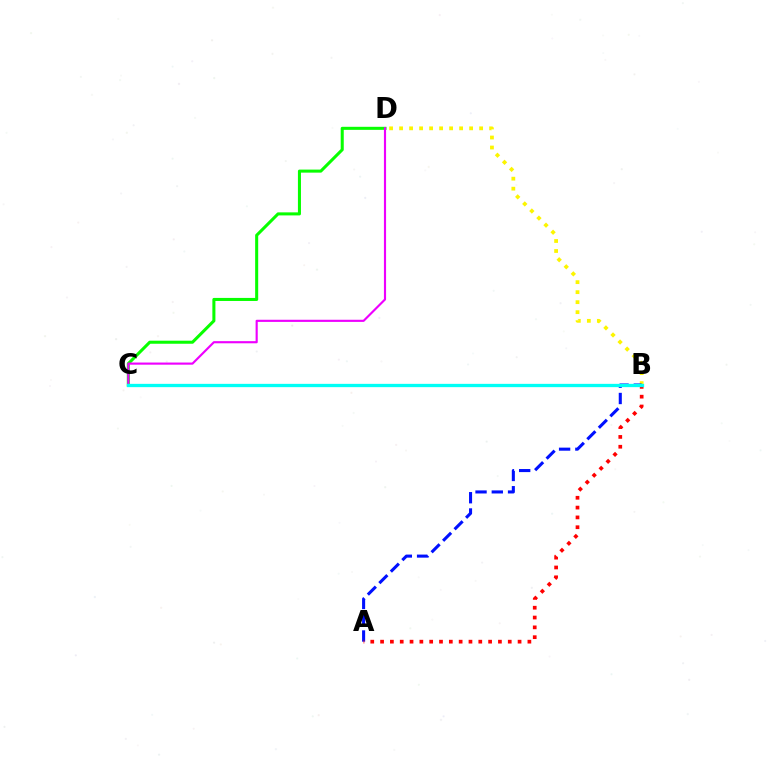{('B', 'D'): [{'color': '#fcf500', 'line_style': 'dotted', 'thickness': 2.72}], ('A', 'B'): [{'color': '#0010ff', 'line_style': 'dashed', 'thickness': 2.21}, {'color': '#ff0000', 'line_style': 'dotted', 'thickness': 2.67}], ('C', 'D'): [{'color': '#08ff00', 'line_style': 'solid', 'thickness': 2.19}, {'color': '#ee00ff', 'line_style': 'solid', 'thickness': 1.54}], ('B', 'C'): [{'color': '#00fff6', 'line_style': 'solid', 'thickness': 2.38}]}